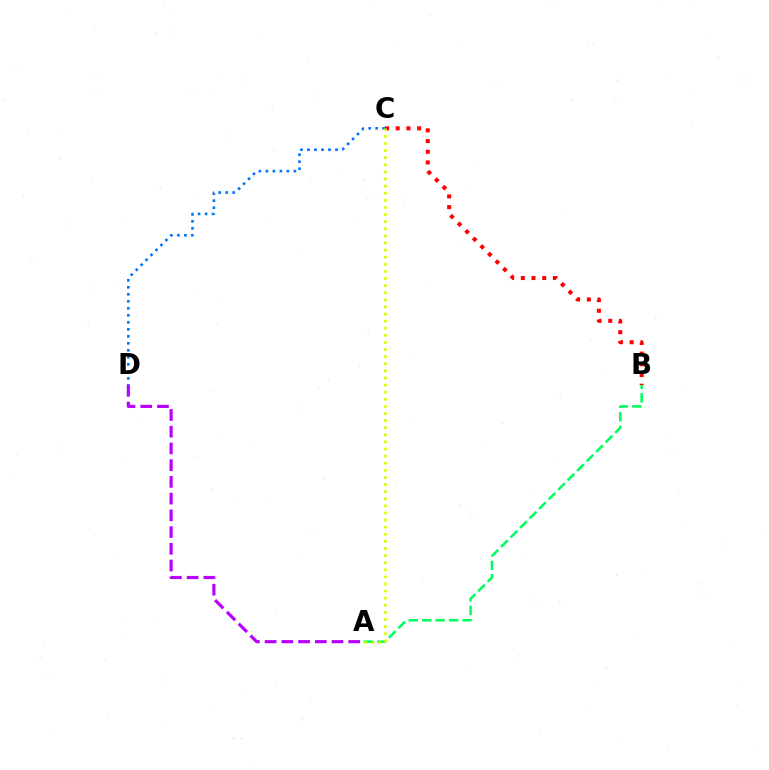{('B', 'C'): [{'color': '#ff0000', 'line_style': 'dotted', 'thickness': 2.91}], ('A', 'D'): [{'color': '#b900ff', 'line_style': 'dashed', 'thickness': 2.27}], ('A', 'B'): [{'color': '#00ff5c', 'line_style': 'dashed', 'thickness': 1.83}], ('C', 'D'): [{'color': '#0074ff', 'line_style': 'dotted', 'thickness': 1.9}], ('A', 'C'): [{'color': '#d1ff00', 'line_style': 'dotted', 'thickness': 1.93}]}